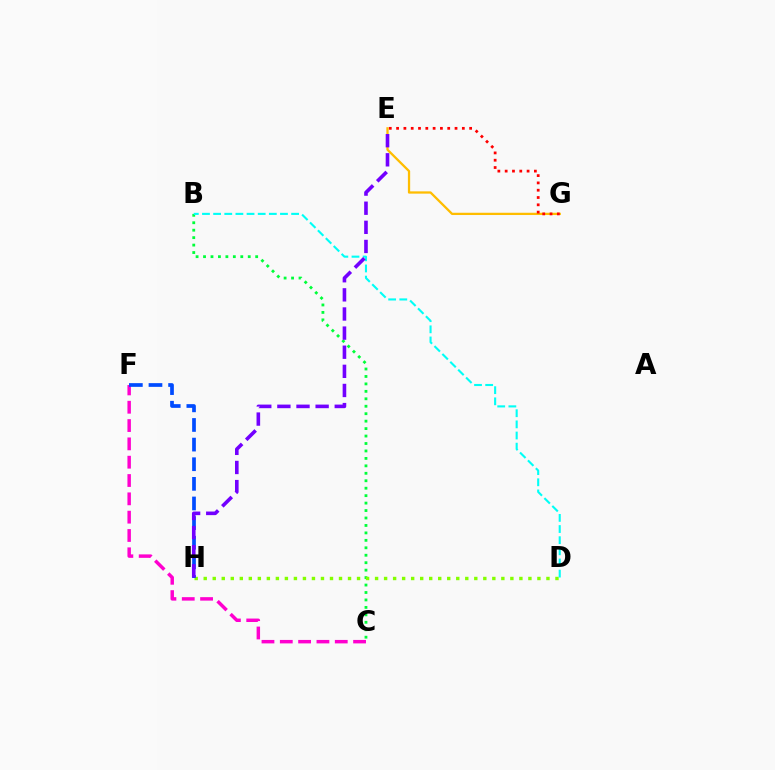{('B', 'C'): [{'color': '#00ff39', 'line_style': 'dotted', 'thickness': 2.02}], ('E', 'G'): [{'color': '#ffbd00', 'line_style': 'solid', 'thickness': 1.64}, {'color': '#ff0000', 'line_style': 'dotted', 'thickness': 1.98}], ('D', 'H'): [{'color': '#84ff00', 'line_style': 'dotted', 'thickness': 2.45}], ('C', 'F'): [{'color': '#ff00cf', 'line_style': 'dashed', 'thickness': 2.49}], ('B', 'D'): [{'color': '#00fff6', 'line_style': 'dashed', 'thickness': 1.51}], ('F', 'H'): [{'color': '#004bff', 'line_style': 'dashed', 'thickness': 2.67}], ('E', 'H'): [{'color': '#7200ff', 'line_style': 'dashed', 'thickness': 2.6}]}